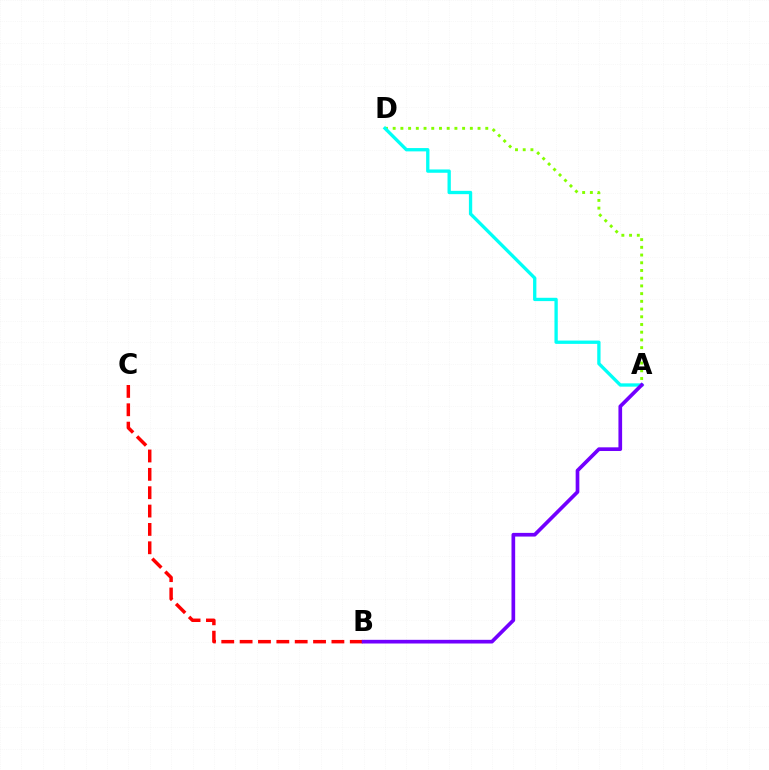{('A', 'D'): [{'color': '#84ff00', 'line_style': 'dotted', 'thickness': 2.1}, {'color': '#00fff6', 'line_style': 'solid', 'thickness': 2.39}], ('B', 'C'): [{'color': '#ff0000', 'line_style': 'dashed', 'thickness': 2.49}], ('A', 'B'): [{'color': '#7200ff', 'line_style': 'solid', 'thickness': 2.65}]}